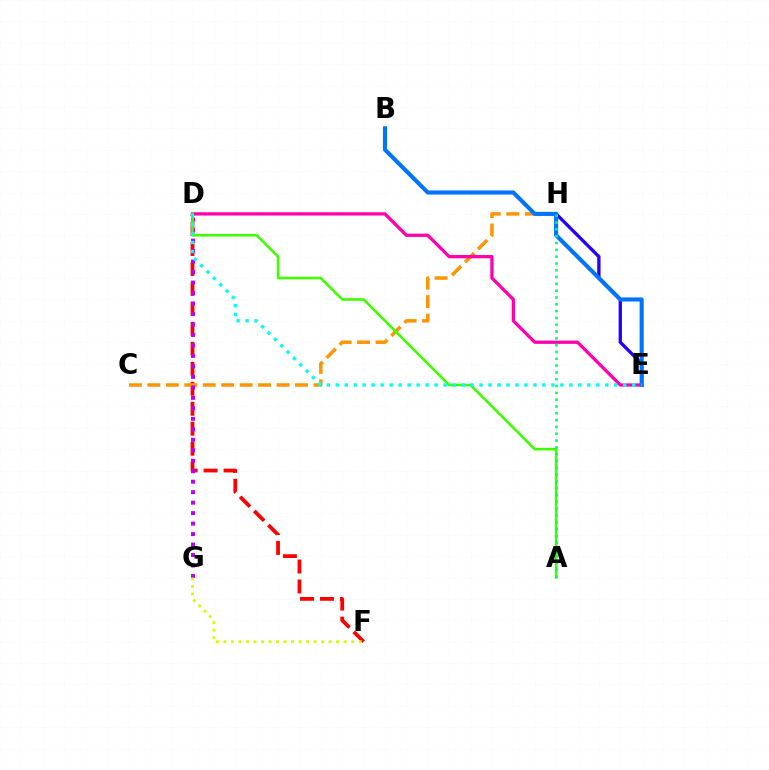{('D', 'F'): [{'color': '#ff0000', 'line_style': 'dashed', 'thickness': 2.71}], ('C', 'H'): [{'color': '#ff9400', 'line_style': 'dashed', 'thickness': 2.51}], ('D', 'E'): [{'color': '#ff00ac', 'line_style': 'solid', 'thickness': 2.35}, {'color': '#00fff6', 'line_style': 'dotted', 'thickness': 2.44}], ('D', 'G'): [{'color': '#b900ff', 'line_style': 'dotted', 'thickness': 2.85}], ('E', 'H'): [{'color': '#2500ff', 'line_style': 'solid', 'thickness': 2.39}], ('A', 'D'): [{'color': '#3dff00', 'line_style': 'solid', 'thickness': 1.87}], ('F', 'G'): [{'color': '#d1ff00', 'line_style': 'dotted', 'thickness': 2.04}], ('B', 'E'): [{'color': '#0074ff', 'line_style': 'solid', 'thickness': 2.94}], ('A', 'H'): [{'color': '#00ff5c', 'line_style': 'dotted', 'thickness': 1.85}]}